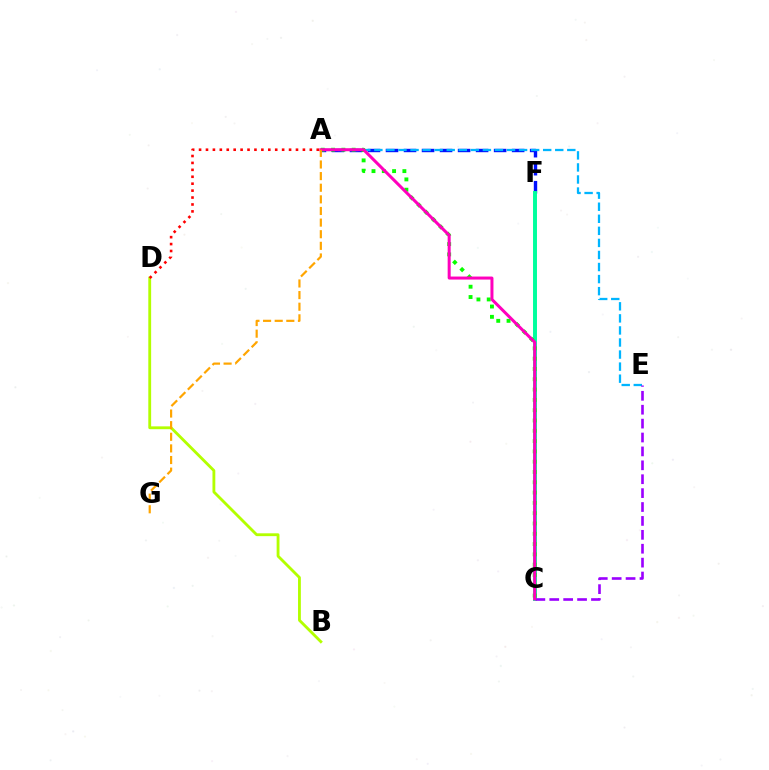{('A', 'F'): [{'color': '#0010ff', 'line_style': 'dashed', 'thickness': 2.45}], ('B', 'D'): [{'color': '#b3ff00', 'line_style': 'solid', 'thickness': 2.04}], ('A', 'E'): [{'color': '#00b5ff', 'line_style': 'dashed', 'thickness': 1.64}], ('C', 'F'): [{'color': '#00ff9d', 'line_style': 'solid', 'thickness': 2.84}], ('C', 'E'): [{'color': '#9b00ff', 'line_style': 'dashed', 'thickness': 1.89}], ('A', 'C'): [{'color': '#08ff00', 'line_style': 'dotted', 'thickness': 2.8}, {'color': '#ff00bd', 'line_style': 'solid', 'thickness': 2.17}], ('A', 'G'): [{'color': '#ffa500', 'line_style': 'dashed', 'thickness': 1.58}], ('A', 'D'): [{'color': '#ff0000', 'line_style': 'dotted', 'thickness': 1.88}]}